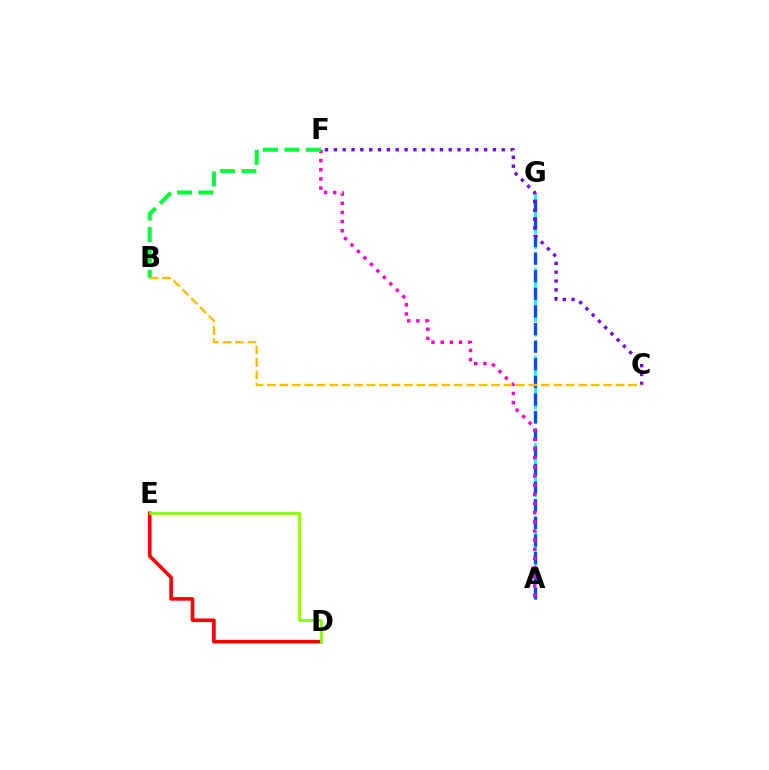{('D', 'E'): [{'color': '#ff0000', 'line_style': 'solid', 'thickness': 2.59}, {'color': '#84ff00', 'line_style': 'solid', 'thickness': 2.0}], ('A', 'G'): [{'color': '#00fff6', 'line_style': 'dashed', 'thickness': 1.98}, {'color': '#004bff', 'line_style': 'dashed', 'thickness': 2.39}], ('A', 'F'): [{'color': '#ff00cf', 'line_style': 'dotted', 'thickness': 2.49}], ('B', 'F'): [{'color': '#00ff39', 'line_style': 'dashed', 'thickness': 2.91}], ('C', 'F'): [{'color': '#7200ff', 'line_style': 'dotted', 'thickness': 2.4}], ('B', 'C'): [{'color': '#ffbd00', 'line_style': 'dashed', 'thickness': 1.69}]}